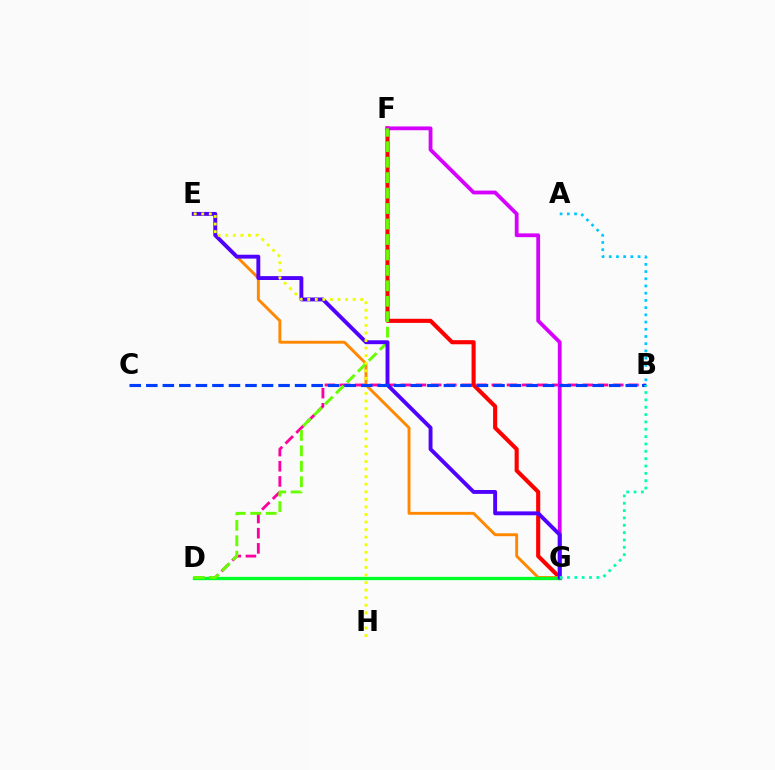{('F', 'G'): [{'color': '#ff0000', 'line_style': 'solid', 'thickness': 2.96}, {'color': '#d600ff', 'line_style': 'solid', 'thickness': 2.74}], ('B', 'D'): [{'color': '#ff00a0', 'line_style': 'dashed', 'thickness': 2.06}], ('E', 'G'): [{'color': '#ff8800', 'line_style': 'solid', 'thickness': 2.1}, {'color': '#4f00ff', 'line_style': 'solid', 'thickness': 2.8}], ('D', 'G'): [{'color': '#00ff27', 'line_style': 'solid', 'thickness': 2.38}], ('D', 'F'): [{'color': '#66ff00', 'line_style': 'dashed', 'thickness': 2.1}], ('E', 'H'): [{'color': '#eeff00', 'line_style': 'dotted', 'thickness': 2.06}], ('B', 'C'): [{'color': '#003fff', 'line_style': 'dashed', 'thickness': 2.25}], ('B', 'G'): [{'color': '#00ffaf', 'line_style': 'dotted', 'thickness': 2.0}], ('A', 'B'): [{'color': '#00c7ff', 'line_style': 'dotted', 'thickness': 1.96}]}